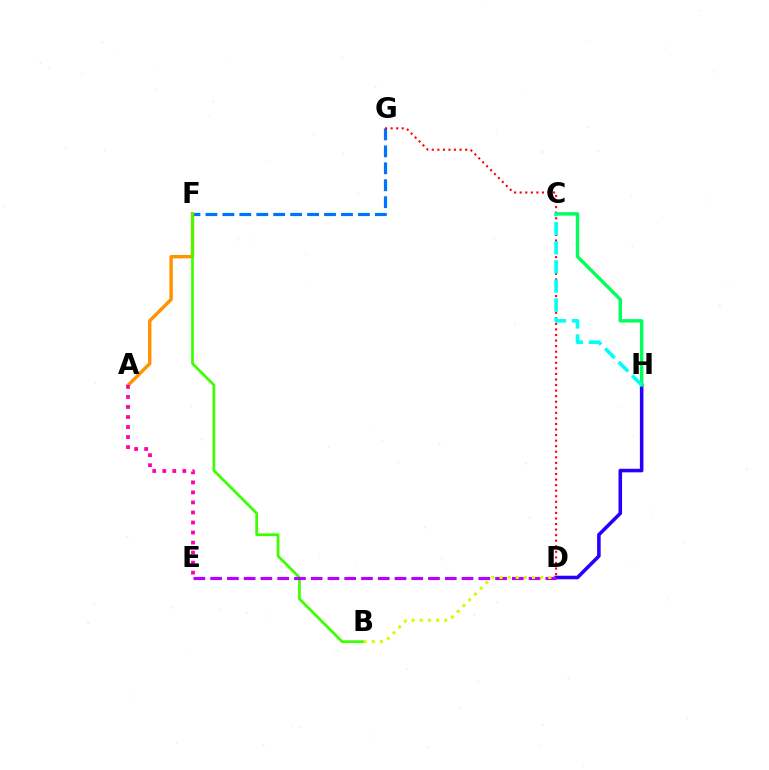{('F', 'G'): [{'color': '#0074ff', 'line_style': 'dashed', 'thickness': 2.3}], ('D', 'H'): [{'color': '#2500ff', 'line_style': 'solid', 'thickness': 2.57}], ('D', 'G'): [{'color': '#ff0000', 'line_style': 'dotted', 'thickness': 1.51}], ('A', 'F'): [{'color': '#ff9400', 'line_style': 'solid', 'thickness': 2.47}], ('A', 'E'): [{'color': '#ff00ac', 'line_style': 'dotted', 'thickness': 2.73}], ('C', 'H'): [{'color': '#00ff5c', 'line_style': 'solid', 'thickness': 2.46}, {'color': '#00fff6', 'line_style': 'dashed', 'thickness': 2.6}], ('B', 'F'): [{'color': '#3dff00', 'line_style': 'solid', 'thickness': 1.98}], ('D', 'E'): [{'color': '#b900ff', 'line_style': 'dashed', 'thickness': 2.28}], ('B', 'D'): [{'color': '#d1ff00', 'line_style': 'dotted', 'thickness': 2.21}]}